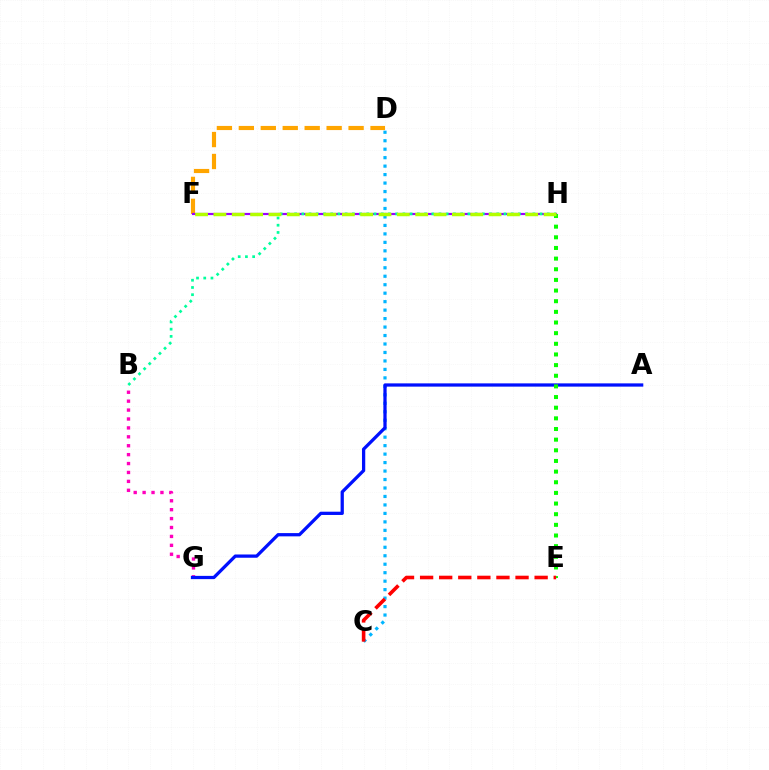{('C', 'D'): [{'color': '#00b5ff', 'line_style': 'dotted', 'thickness': 2.3}], ('B', 'G'): [{'color': '#ff00bd', 'line_style': 'dotted', 'thickness': 2.42}], ('D', 'F'): [{'color': '#ffa500', 'line_style': 'dashed', 'thickness': 2.98}], ('F', 'H'): [{'color': '#9b00ff', 'line_style': 'solid', 'thickness': 1.57}, {'color': '#b3ff00', 'line_style': 'dashed', 'thickness': 2.49}], ('A', 'G'): [{'color': '#0010ff', 'line_style': 'solid', 'thickness': 2.35}], ('E', 'H'): [{'color': '#08ff00', 'line_style': 'dotted', 'thickness': 2.89}], ('B', 'H'): [{'color': '#00ff9d', 'line_style': 'dotted', 'thickness': 1.96}], ('C', 'E'): [{'color': '#ff0000', 'line_style': 'dashed', 'thickness': 2.59}]}